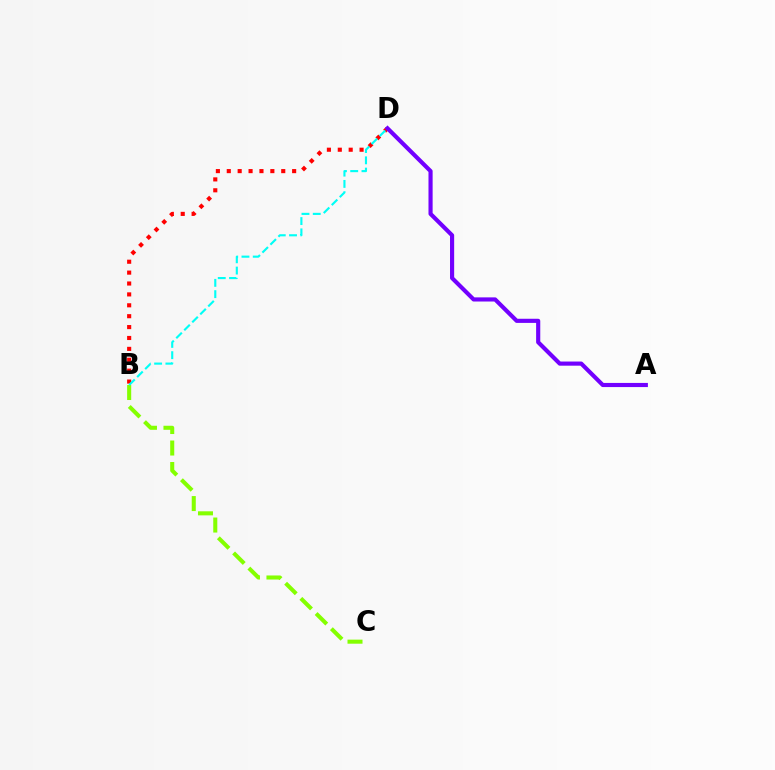{('B', 'C'): [{'color': '#84ff00', 'line_style': 'dashed', 'thickness': 2.92}], ('B', 'D'): [{'color': '#ff0000', 'line_style': 'dotted', 'thickness': 2.96}, {'color': '#00fff6', 'line_style': 'dashed', 'thickness': 1.53}], ('A', 'D'): [{'color': '#7200ff', 'line_style': 'solid', 'thickness': 2.98}]}